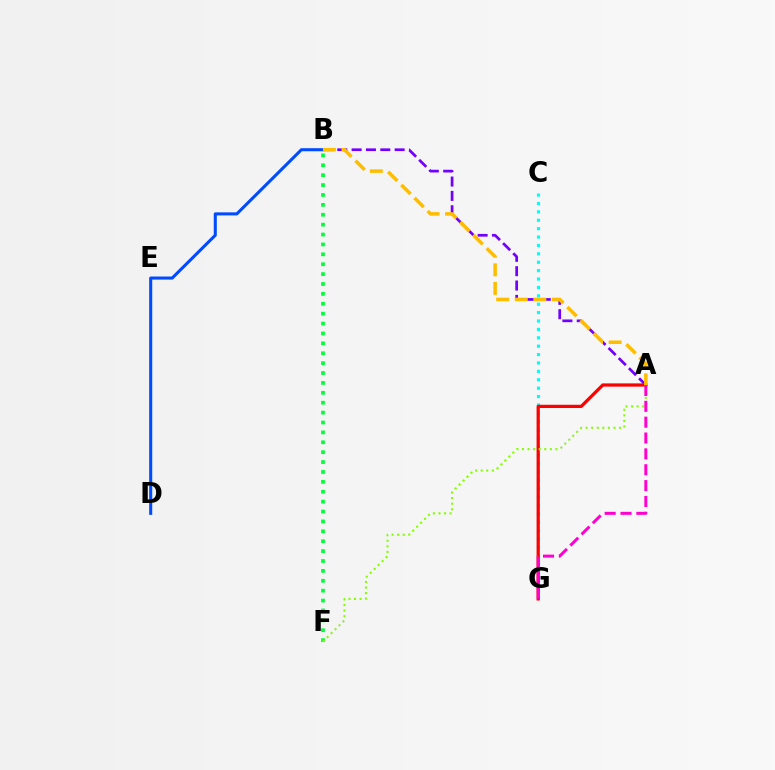{('B', 'F'): [{'color': '#00ff39', 'line_style': 'dotted', 'thickness': 2.69}], ('C', 'G'): [{'color': '#00fff6', 'line_style': 'dotted', 'thickness': 2.28}], ('A', 'B'): [{'color': '#7200ff', 'line_style': 'dashed', 'thickness': 1.95}, {'color': '#ffbd00', 'line_style': 'dashed', 'thickness': 2.52}], ('A', 'G'): [{'color': '#ff0000', 'line_style': 'solid', 'thickness': 2.33}, {'color': '#ff00cf', 'line_style': 'dashed', 'thickness': 2.15}], ('B', 'D'): [{'color': '#004bff', 'line_style': 'solid', 'thickness': 2.21}], ('A', 'F'): [{'color': '#84ff00', 'line_style': 'dotted', 'thickness': 1.51}]}